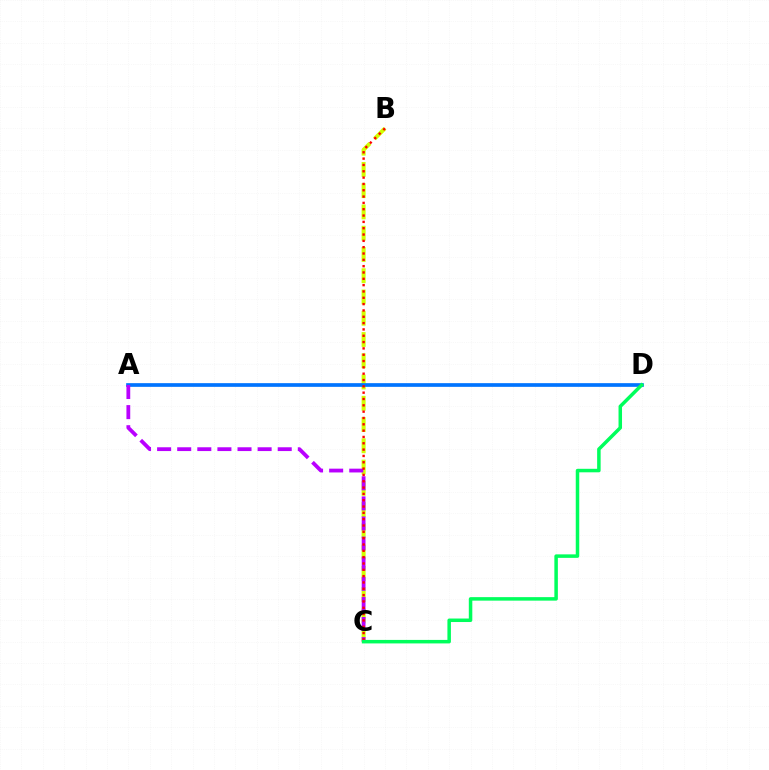{('B', 'C'): [{'color': '#d1ff00', 'line_style': 'dashed', 'thickness': 2.89}, {'color': '#ff0000', 'line_style': 'dotted', 'thickness': 1.72}], ('A', 'D'): [{'color': '#0074ff', 'line_style': 'solid', 'thickness': 2.66}], ('A', 'C'): [{'color': '#b900ff', 'line_style': 'dashed', 'thickness': 2.73}], ('C', 'D'): [{'color': '#00ff5c', 'line_style': 'solid', 'thickness': 2.52}]}